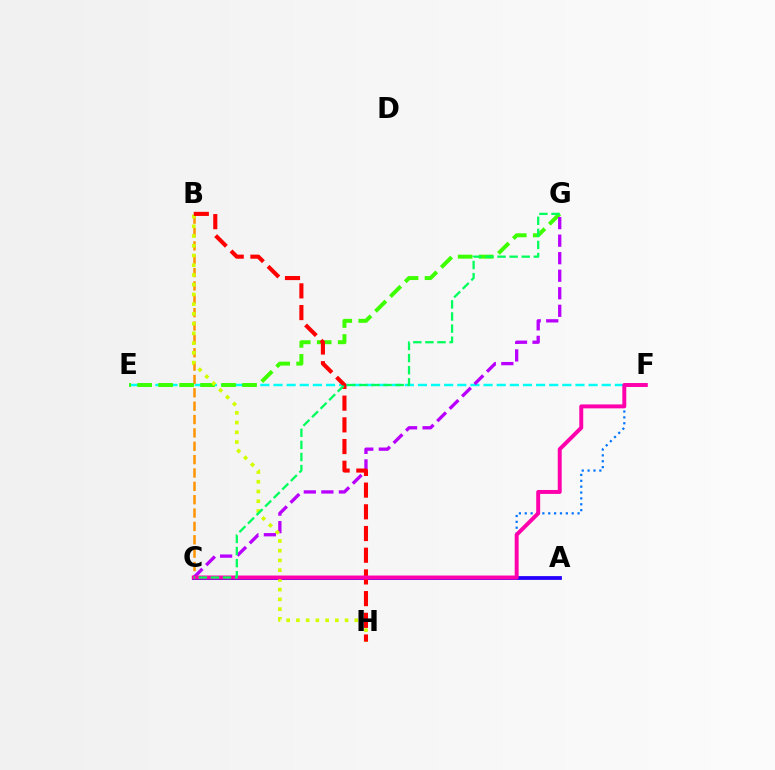{('E', 'F'): [{'color': '#00fff6', 'line_style': 'dashed', 'thickness': 1.78}], ('B', 'C'): [{'color': '#ff9400', 'line_style': 'dashed', 'thickness': 1.81}], ('E', 'G'): [{'color': '#3dff00', 'line_style': 'dashed', 'thickness': 2.85}], ('A', 'C'): [{'color': '#2500ff', 'line_style': 'solid', 'thickness': 2.72}], ('C', 'G'): [{'color': '#b900ff', 'line_style': 'dashed', 'thickness': 2.38}, {'color': '#00ff5c', 'line_style': 'dashed', 'thickness': 1.64}], ('B', 'H'): [{'color': '#d1ff00', 'line_style': 'dotted', 'thickness': 2.65}, {'color': '#ff0000', 'line_style': 'dashed', 'thickness': 2.95}], ('C', 'F'): [{'color': '#0074ff', 'line_style': 'dotted', 'thickness': 1.59}, {'color': '#ff00ac', 'line_style': 'solid', 'thickness': 2.84}]}